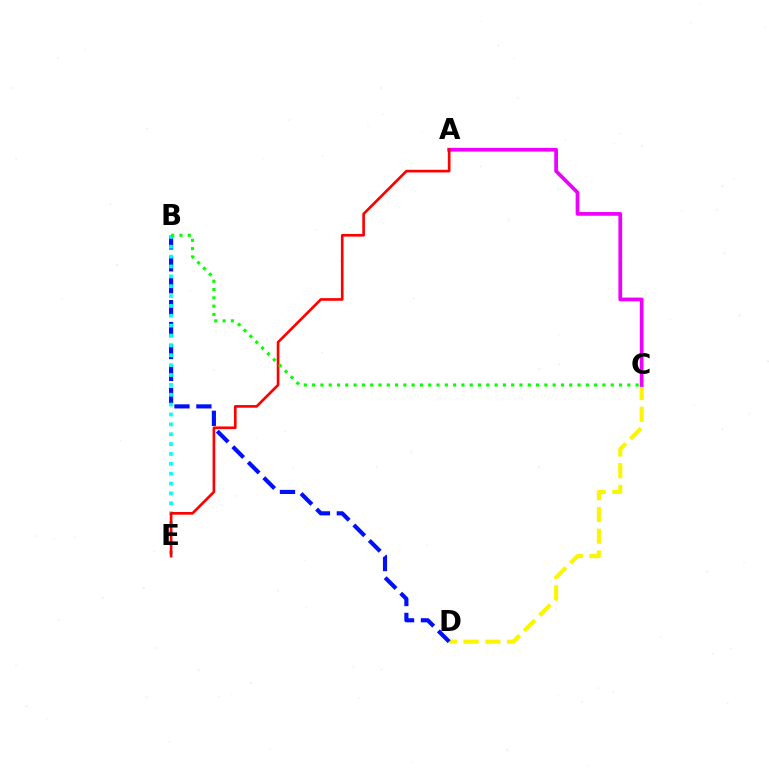{('C', 'D'): [{'color': '#fcf500', 'line_style': 'dashed', 'thickness': 2.95}], ('B', 'D'): [{'color': '#0010ff', 'line_style': 'dashed', 'thickness': 2.98}], ('B', 'E'): [{'color': '#00fff6', 'line_style': 'dotted', 'thickness': 2.68}], ('A', 'C'): [{'color': '#ee00ff', 'line_style': 'solid', 'thickness': 2.69}], ('A', 'E'): [{'color': '#ff0000', 'line_style': 'solid', 'thickness': 1.91}], ('B', 'C'): [{'color': '#08ff00', 'line_style': 'dotted', 'thickness': 2.25}]}